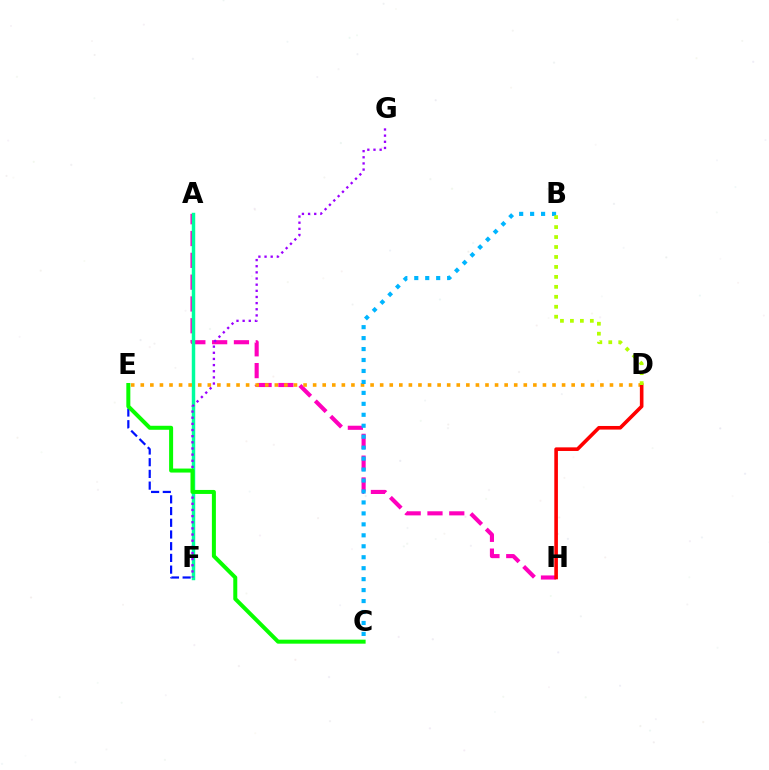{('E', 'F'): [{'color': '#0010ff', 'line_style': 'dashed', 'thickness': 1.59}], ('A', 'H'): [{'color': '#ff00bd', 'line_style': 'dashed', 'thickness': 2.96}], ('A', 'F'): [{'color': '#00ff9d', 'line_style': 'solid', 'thickness': 2.48}], ('D', 'E'): [{'color': '#ffa500', 'line_style': 'dotted', 'thickness': 2.6}], ('F', 'G'): [{'color': '#9b00ff', 'line_style': 'dotted', 'thickness': 1.67}], ('B', 'C'): [{'color': '#00b5ff', 'line_style': 'dotted', 'thickness': 2.98}], ('D', 'H'): [{'color': '#ff0000', 'line_style': 'solid', 'thickness': 2.6}], ('B', 'D'): [{'color': '#b3ff00', 'line_style': 'dotted', 'thickness': 2.71}], ('C', 'E'): [{'color': '#08ff00', 'line_style': 'solid', 'thickness': 2.88}]}